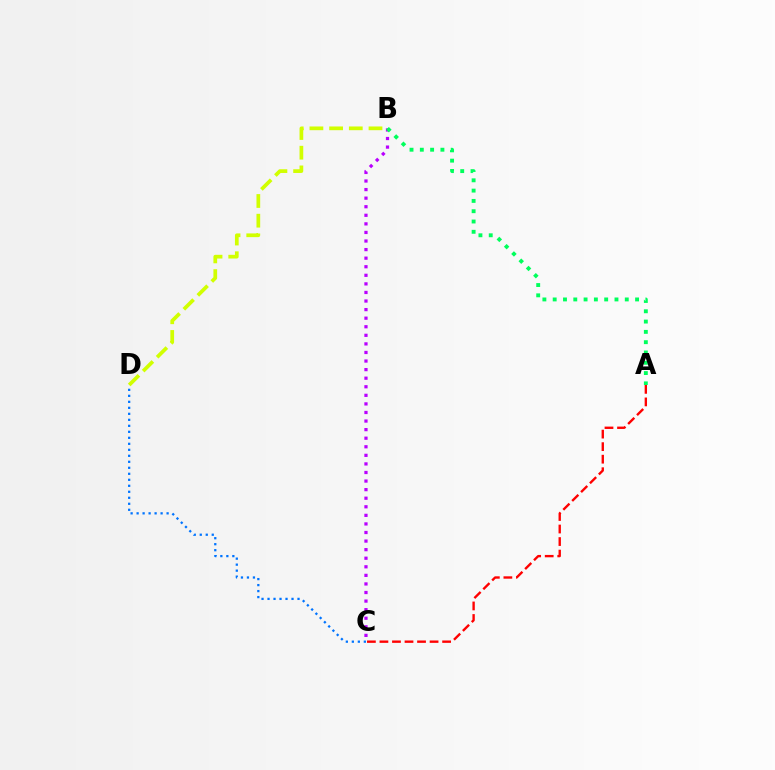{('B', 'C'): [{'color': '#b900ff', 'line_style': 'dotted', 'thickness': 2.33}], ('A', 'B'): [{'color': '#00ff5c', 'line_style': 'dotted', 'thickness': 2.8}], ('C', 'D'): [{'color': '#0074ff', 'line_style': 'dotted', 'thickness': 1.63}], ('A', 'C'): [{'color': '#ff0000', 'line_style': 'dashed', 'thickness': 1.7}], ('B', 'D'): [{'color': '#d1ff00', 'line_style': 'dashed', 'thickness': 2.68}]}